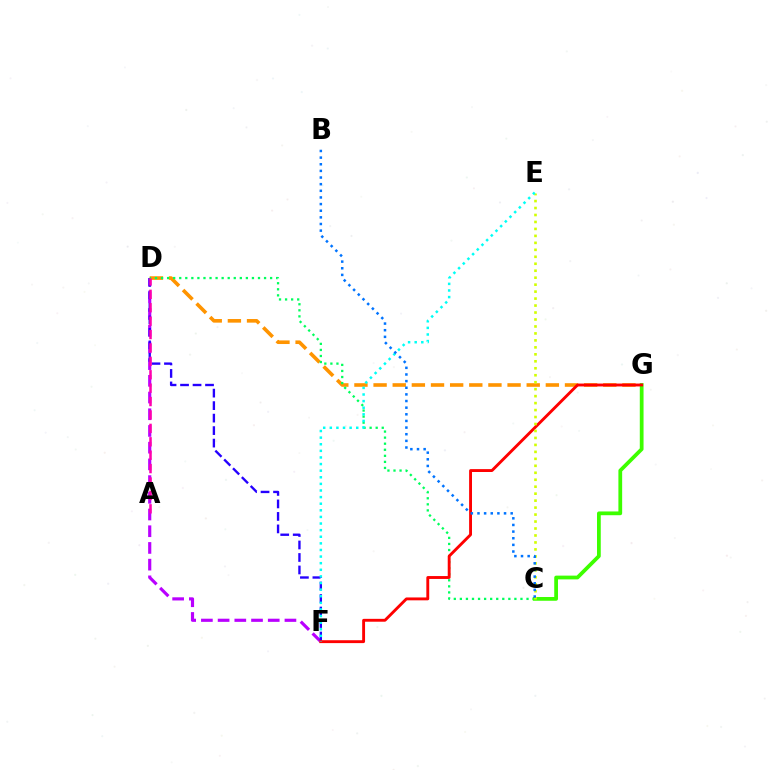{('D', 'F'): [{'color': '#b900ff', 'line_style': 'dashed', 'thickness': 2.27}, {'color': '#2500ff', 'line_style': 'dashed', 'thickness': 1.7}], ('D', 'G'): [{'color': '#ff9400', 'line_style': 'dashed', 'thickness': 2.6}], ('C', 'D'): [{'color': '#00ff5c', 'line_style': 'dotted', 'thickness': 1.65}], ('C', 'G'): [{'color': '#3dff00', 'line_style': 'solid', 'thickness': 2.7}], ('F', 'G'): [{'color': '#ff0000', 'line_style': 'solid', 'thickness': 2.07}], ('C', 'E'): [{'color': '#d1ff00', 'line_style': 'dotted', 'thickness': 1.89}], ('E', 'F'): [{'color': '#00fff6', 'line_style': 'dotted', 'thickness': 1.8}], ('B', 'C'): [{'color': '#0074ff', 'line_style': 'dotted', 'thickness': 1.8}], ('A', 'D'): [{'color': '#ff00ac', 'line_style': 'dashed', 'thickness': 1.82}]}